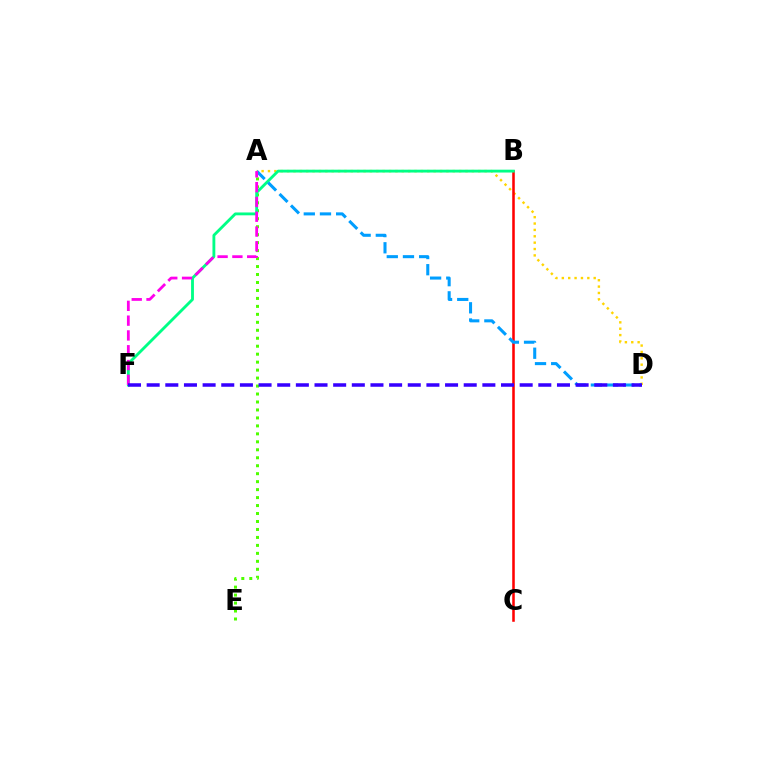{('A', 'E'): [{'color': '#4fff00', 'line_style': 'dotted', 'thickness': 2.16}], ('A', 'D'): [{'color': '#ffd500', 'line_style': 'dotted', 'thickness': 1.73}, {'color': '#009eff', 'line_style': 'dashed', 'thickness': 2.2}], ('B', 'C'): [{'color': '#ff0000', 'line_style': 'solid', 'thickness': 1.84}], ('B', 'F'): [{'color': '#00ff86', 'line_style': 'solid', 'thickness': 2.05}], ('A', 'F'): [{'color': '#ff00ed', 'line_style': 'dashed', 'thickness': 2.01}], ('D', 'F'): [{'color': '#3700ff', 'line_style': 'dashed', 'thickness': 2.53}]}